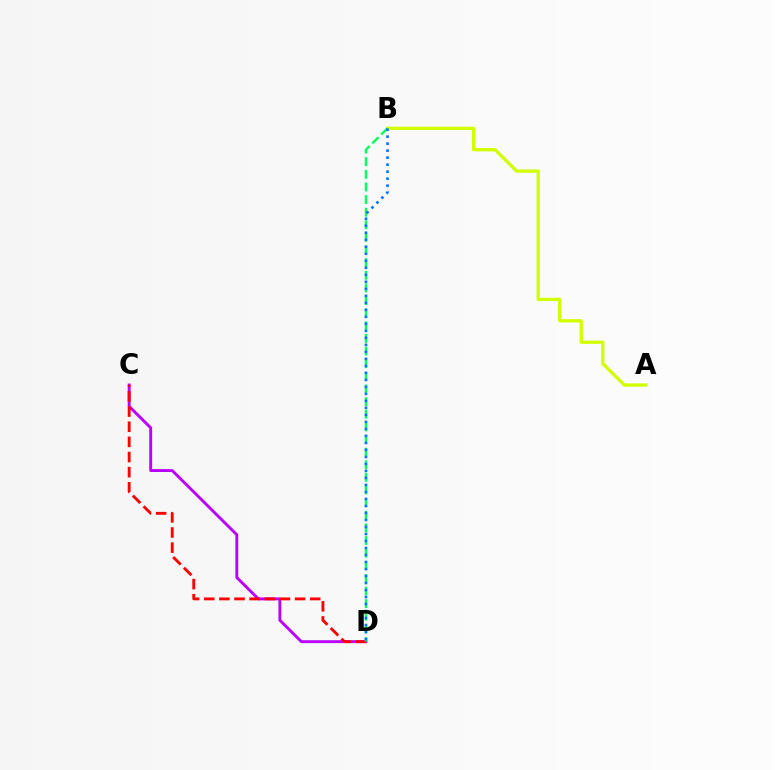{('C', 'D'): [{'color': '#b900ff', 'line_style': 'solid', 'thickness': 2.09}, {'color': '#ff0000', 'line_style': 'dashed', 'thickness': 2.06}], ('A', 'B'): [{'color': '#d1ff00', 'line_style': 'solid', 'thickness': 2.37}], ('B', 'D'): [{'color': '#00ff5c', 'line_style': 'dashed', 'thickness': 1.72}, {'color': '#0074ff', 'line_style': 'dotted', 'thickness': 1.9}]}